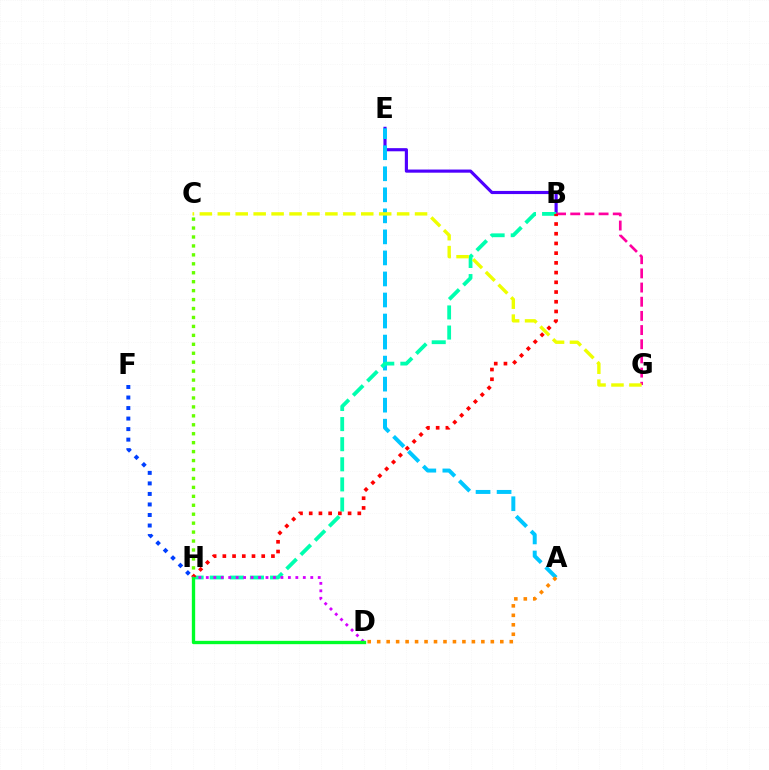{('F', 'H'): [{'color': '#003fff', 'line_style': 'dotted', 'thickness': 2.86}], ('B', 'E'): [{'color': '#4f00ff', 'line_style': 'solid', 'thickness': 2.26}], ('C', 'H'): [{'color': '#66ff00', 'line_style': 'dotted', 'thickness': 2.43}], ('B', 'G'): [{'color': '#ff00a0', 'line_style': 'dashed', 'thickness': 1.93}], ('A', 'E'): [{'color': '#00c7ff', 'line_style': 'dashed', 'thickness': 2.86}], ('B', 'H'): [{'color': '#00ffaf', 'line_style': 'dashed', 'thickness': 2.73}, {'color': '#ff0000', 'line_style': 'dotted', 'thickness': 2.64}], ('D', 'H'): [{'color': '#d600ff', 'line_style': 'dotted', 'thickness': 2.03}, {'color': '#00ff27', 'line_style': 'solid', 'thickness': 2.4}], ('C', 'G'): [{'color': '#eeff00', 'line_style': 'dashed', 'thickness': 2.44}], ('A', 'D'): [{'color': '#ff8800', 'line_style': 'dotted', 'thickness': 2.57}]}